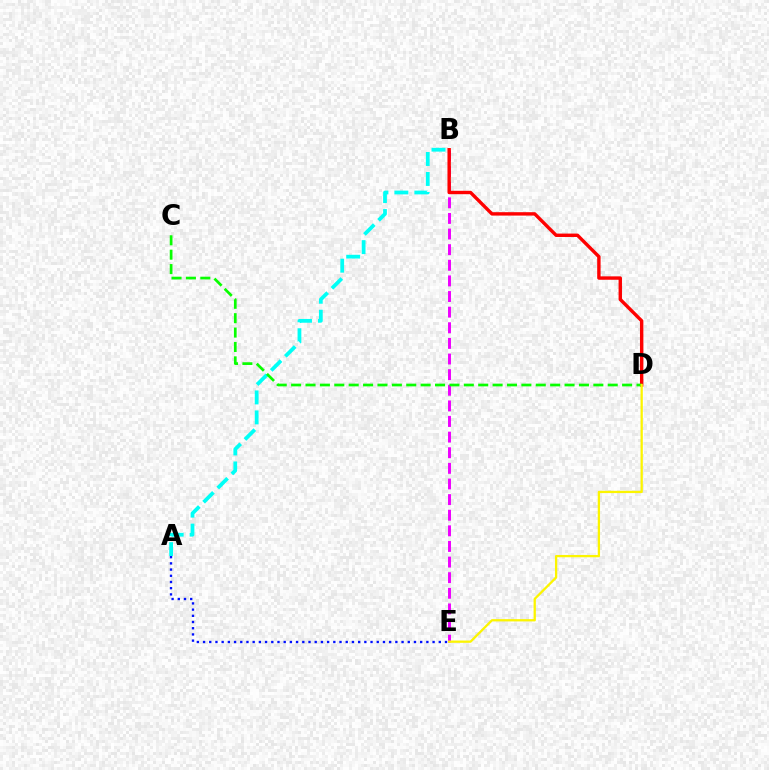{('A', 'B'): [{'color': '#00fff6', 'line_style': 'dashed', 'thickness': 2.71}], ('A', 'E'): [{'color': '#0010ff', 'line_style': 'dotted', 'thickness': 1.69}], ('B', 'E'): [{'color': '#ee00ff', 'line_style': 'dashed', 'thickness': 2.12}], ('B', 'D'): [{'color': '#ff0000', 'line_style': 'solid', 'thickness': 2.45}], ('C', 'D'): [{'color': '#08ff00', 'line_style': 'dashed', 'thickness': 1.96}], ('D', 'E'): [{'color': '#fcf500', 'line_style': 'solid', 'thickness': 1.65}]}